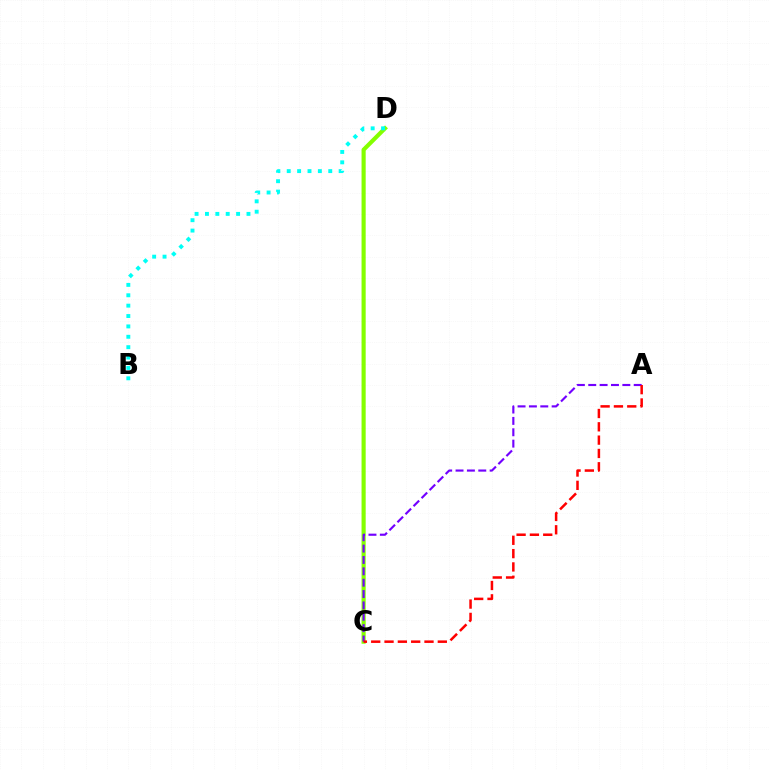{('C', 'D'): [{'color': '#84ff00', 'line_style': 'solid', 'thickness': 2.98}], ('A', 'C'): [{'color': '#7200ff', 'line_style': 'dashed', 'thickness': 1.54}, {'color': '#ff0000', 'line_style': 'dashed', 'thickness': 1.81}], ('B', 'D'): [{'color': '#00fff6', 'line_style': 'dotted', 'thickness': 2.82}]}